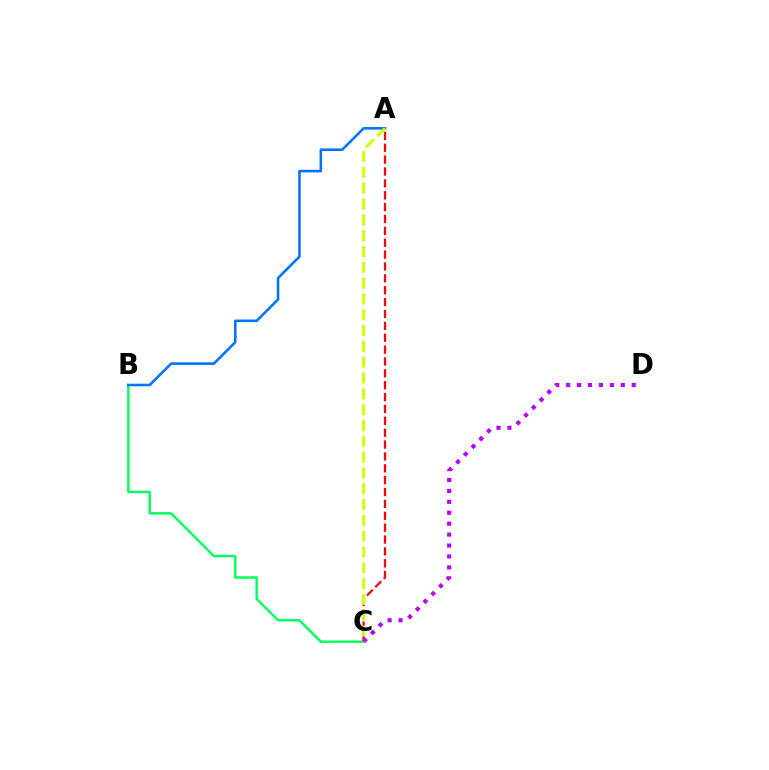{('B', 'C'): [{'color': '#00ff5c', 'line_style': 'solid', 'thickness': 1.73}], ('A', 'C'): [{'color': '#ff0000', 'line_style': 'dashed', 'thickness': 1.61}, {'color': '#d1ff00', 'line_style': 'dashed', 'thickness': 2.15}], ('C', 'D'): [{'color': '#b900ff', 'line_style': 'dotted', 'thickness': 2.97}], ('A', 'B'): [{'color': '#0074ff', 'line_style': 'solid', 'thickness': 1.86}]}